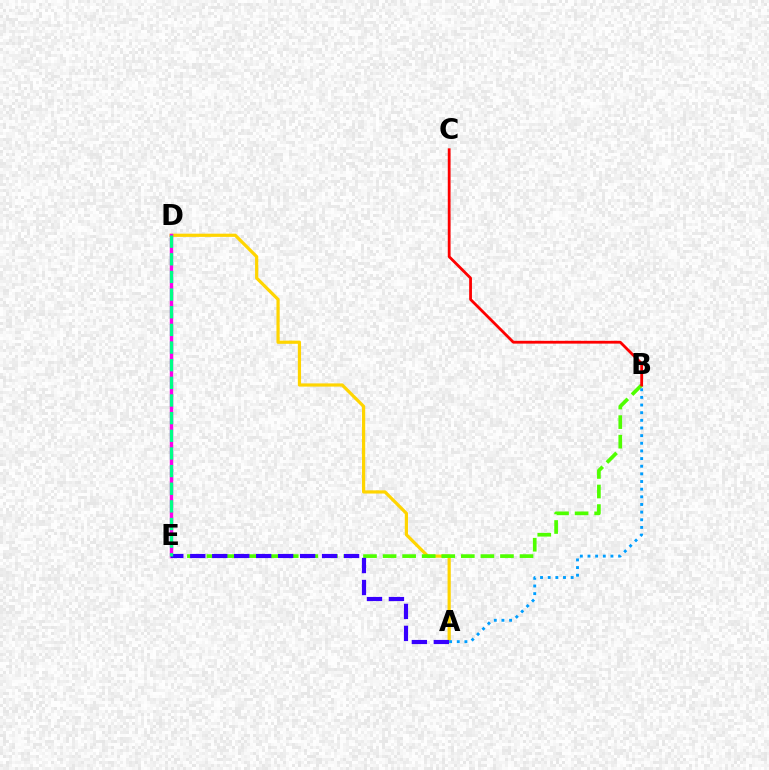{('A', 'D'): [{'color': '#ffd500', 'line_style': 'solid', 'thickness': 2.3}], ('B', 'E'): [{'color': '#4fff00', 'line_style': 'dashed', 'thickness': 2.66}], ('D', 'E'): [{'color': '#ff00ed', 'line_style': 'solid', 'thickness': 2.45}, {'color': '#00ff86', 'line_style': 'dashed', 'thickness': 2.4}], ('A', 'B'): [{'color': '#009eff', 'line_style': 'dotted', 'thickness': 2.08}], ('B', 'C'): [{'color': '#ff0000', 'line_style': 'solid', 'thickness': 2.01}], ('A', 'E'): [{'color': '#3700ff', 'line_style': 'dashed', 'thickness': 2.98}]}